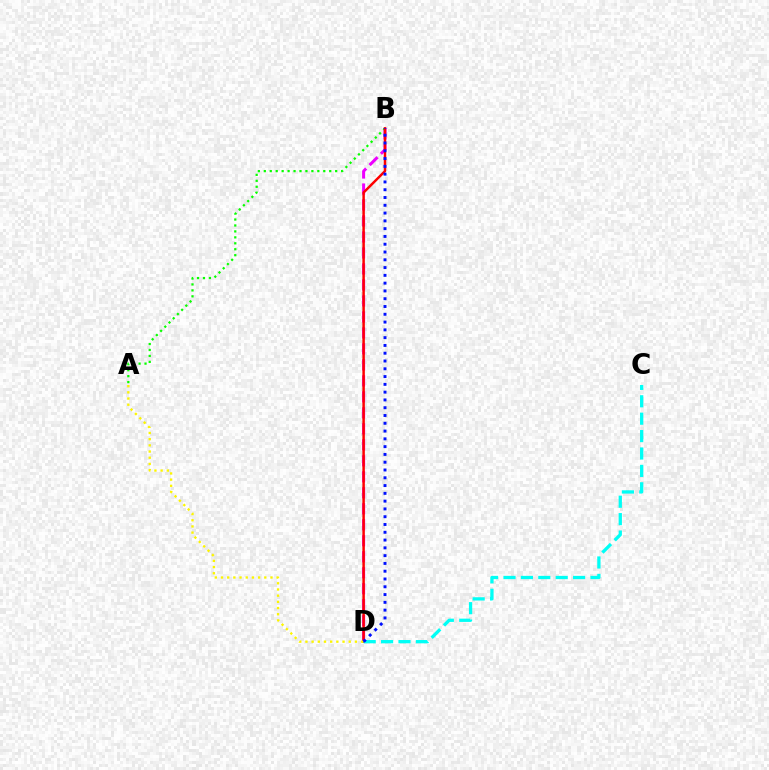{('B', 'D'): [{'color': '#ee00ff', 'line_style': 'dashed', 'thickness': 2.17}, {'color': '#ff0000', 'line_style': 'solid', 'thickness': 1.78}, {'color': '#0010ff', 'line_style': 'dotted', 'thickness': 2.12}], ('A', 'B'): [{'color': '#08ff00', 'line_style': 'dotted', 'thickness': 1.62}], ('A', 'D'): [{'color': '#fcf500', 'line_style': 'dotted', 'thickness': 1.68}], ('C', 'D'): [{'color': '#00fff6', 'line_style': 'dashed', 'thickness': 2.36}]}